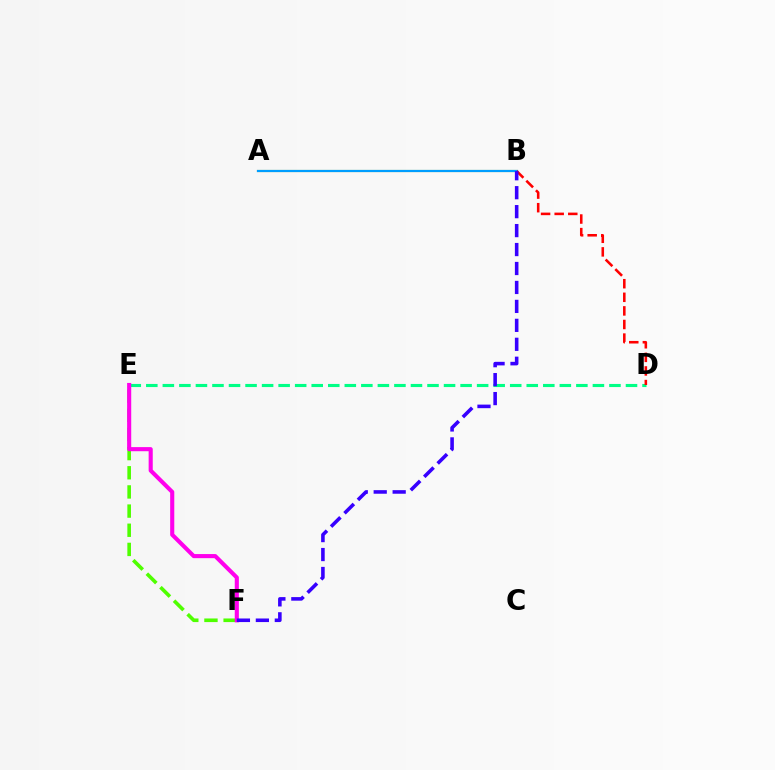{('D', 'E'): [{'color': '#00ff86', 'line_style': 'dashed', 'thickness': 2.25}], ('A', 'B'): [{'color': '#ffd500', 'line_style': 'solid', 'thickness': 1.53}, {'color': '#009eff', 'line_style': 'solid', 'thickness': 1.59}], ('E', 'F'): [{'color': '#4fff00', 'line_style': 'dashed', 'thickness': 2.6}, {'color': '#ff00ed', 'line_style': 'solid', 'thickness': 2.96}], ('B', 'D'): [{'color': '#ff0000', 'line_style': 'dashed', 'thickness': 1.85}], ('B', 'F'): [{'color': '#3700ff', 'line_style': 'dashed', 'thickness': 2.57}]}